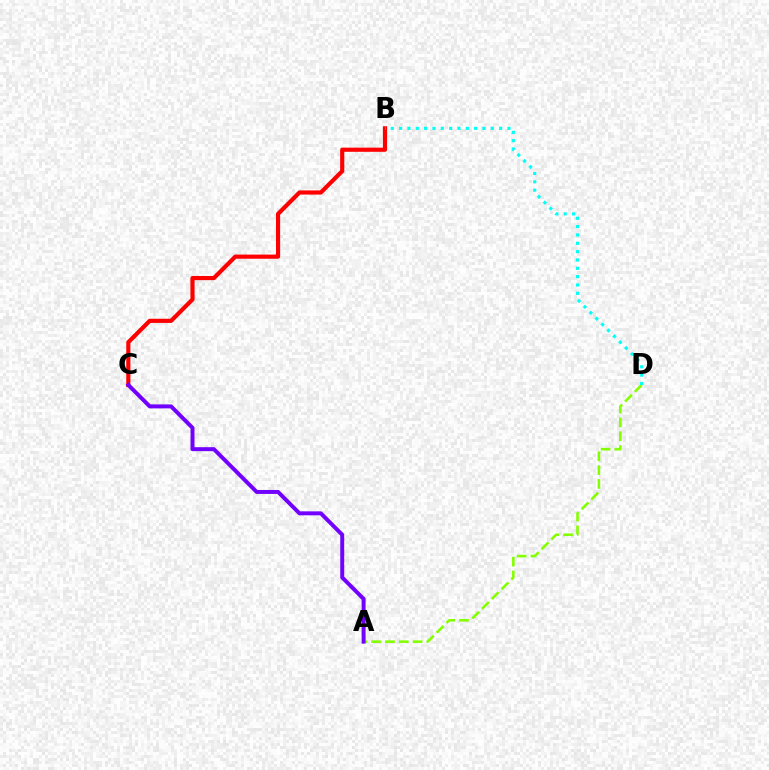{('A', 'D'): [{'color': '#84ff00', 'line_style': 'dashed', 'thickness': 1.88}], ('B', 'C'): [{'color': '#ff0000', 'line_style': 'solid', 'thickness': 2.99}], ('B', 'D'): [{'color': '#00fff6', 'line_style': 'dotted', 'thickness': 2.27}], ('A', 'C'): [{'color': '#7200ff', 'line_style': 'solid', 'thickness': 2.85}]}